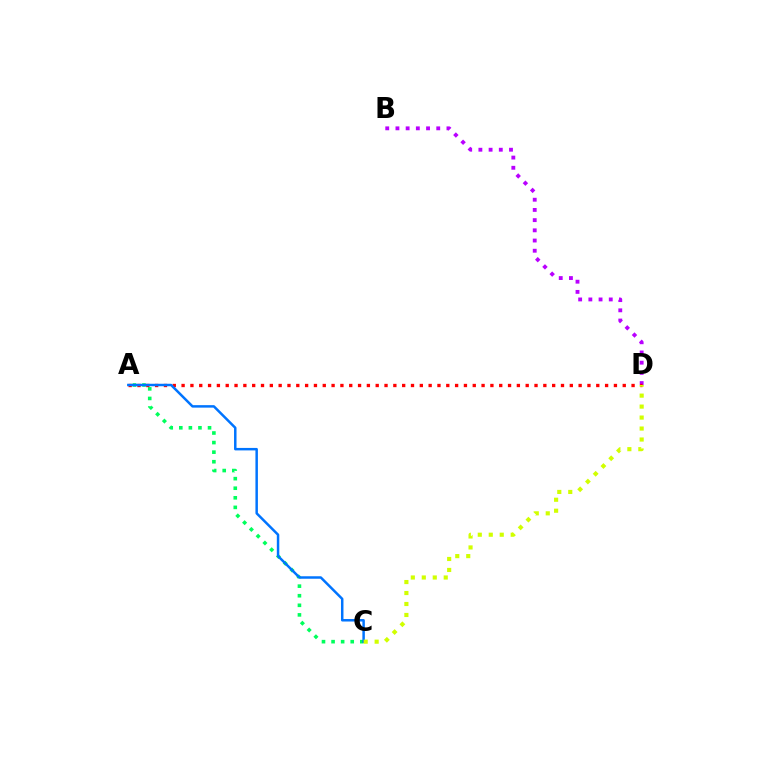{('A', 'C'): [{'color': '#00ff5c', 'line_style': 'dotted', 'thickness': 2.6}, {'color': '#0074ff', 'line_style': 'solid', 'thickness': 1.79}], ('B', 'D'): [{'color': '#b900ff', 'line_style': 'dotted', 'thickness': 2.77}], ('A', 'D'): [{'color': '#ff0000', 'line_style': 'dotted', 'thickness': 2.4}], ('C', 'D'): [{'color': '#d1ff00', 'line_style': 'dotted', 'thickness': 2.98}]}